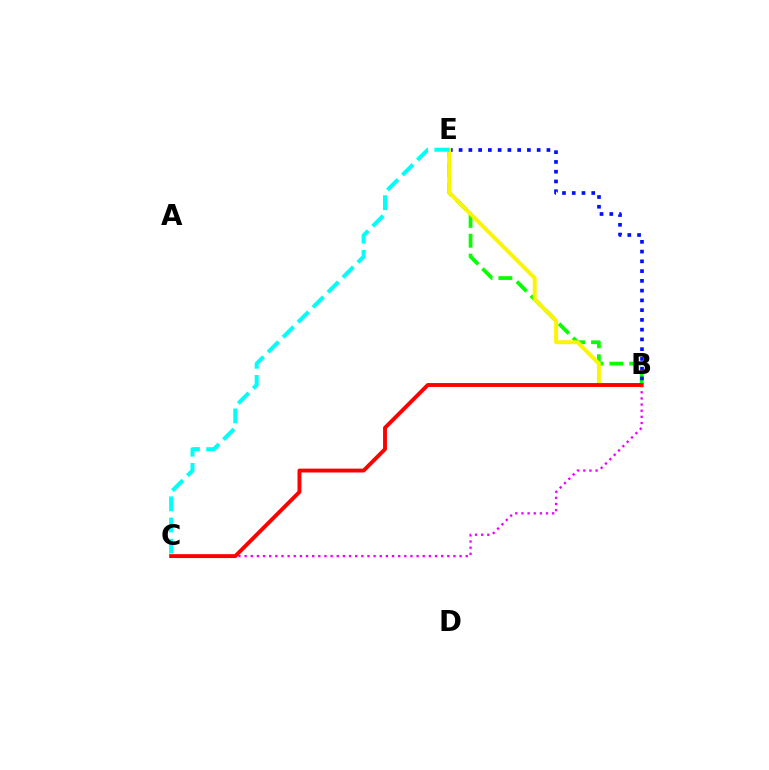{('B', 'C'): [{'color': '#ee00ff', 'line_style': 'dotted', 'thickness': 1.67}, {'color': '#ff0000', 'line_style': 'solid', 'thickness': 2.8}], ('B', 'E'): [{'color': '#08ff00', 'line_style': 'dashed', 'thickness': 2.7}, {'color': '#0010ff', 'line_style': 'dotted', 'thickness': 2.65}, {'color': '#fcf500', 'line_style': 'solid', 'thickness': 2.84}], ('C', 'E'): [{'color': '#00fff6', 'line_style': 'dashed', 'thickness': 2.88}]}